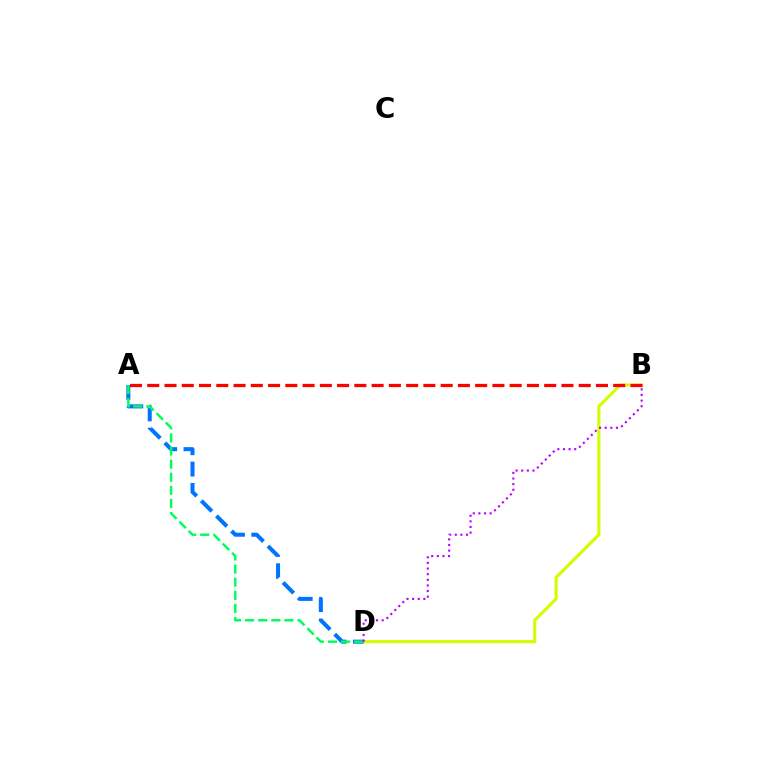{('B', 'D'): [{'color': '#d1ff00', 'line_style': 'solid', 'thickness': 2.25}, {'color': '#b900ff', 'line_style': 'dotted', 'thickness': 1.53}], ('A', 'D'): [{'color': '#0074ff', 'line_style': 'dashed', 'thickness': 2.9}, {'color': '#00ff5c', 'line_style': 'dashed', 'thickness': 1.78}], ('A', 'B'): [{'color': '#ff0000', 'line_style': 'dashed', 'thickness': 2.34}]}